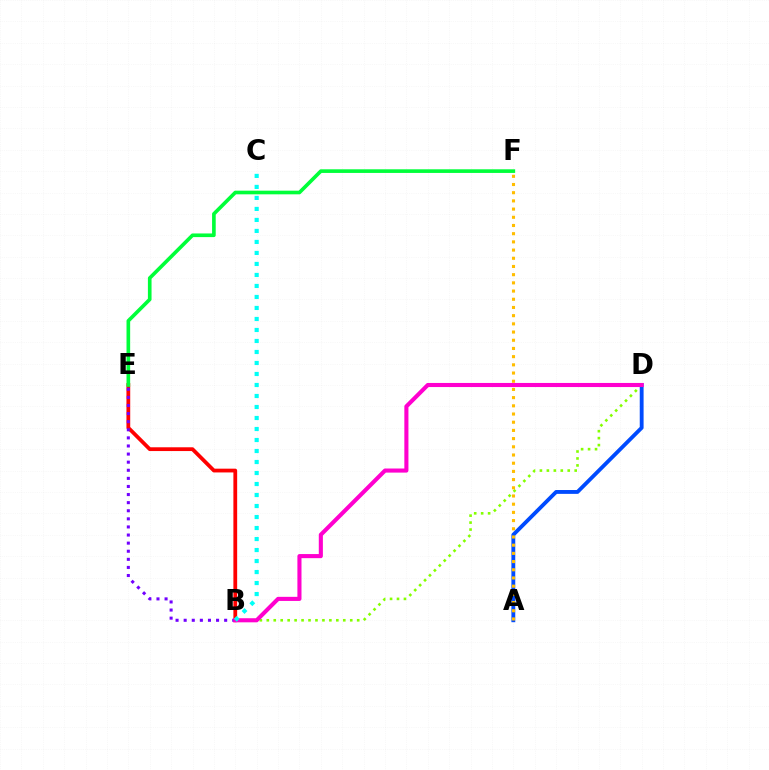{('B', 'E'): [{'color': '#ff0000', 'line_style': 'solid', 'thickness': 2.72}, {'color': '#7200ff', 'line_style': 'dotted', 'thickness': 2.2}], ('B', 'D'): [{'color': '#84ff00', 'line_style': 'dotted', 'thickness': 1.89}, {'color': '#ff00cf', 'line_style': 'solid', 'thickness': 2.95}], ('A', 'D'): [{'color': '#004bff', 'line_style': 'solid', 'thickness': 2.77}], ('E', 'F'): [{'color': '#00ff39', 'line_style': 'solid', 'thickness': 2.63}], ('B', 'C'): [{'color': '#00fff6', 'line_style': 'dotted', 'thickness': 2.99}], ('A', 'F'): [{'color': '#ffbd00', 'line_style': 'dotted', 'thickness': 2.23}]}